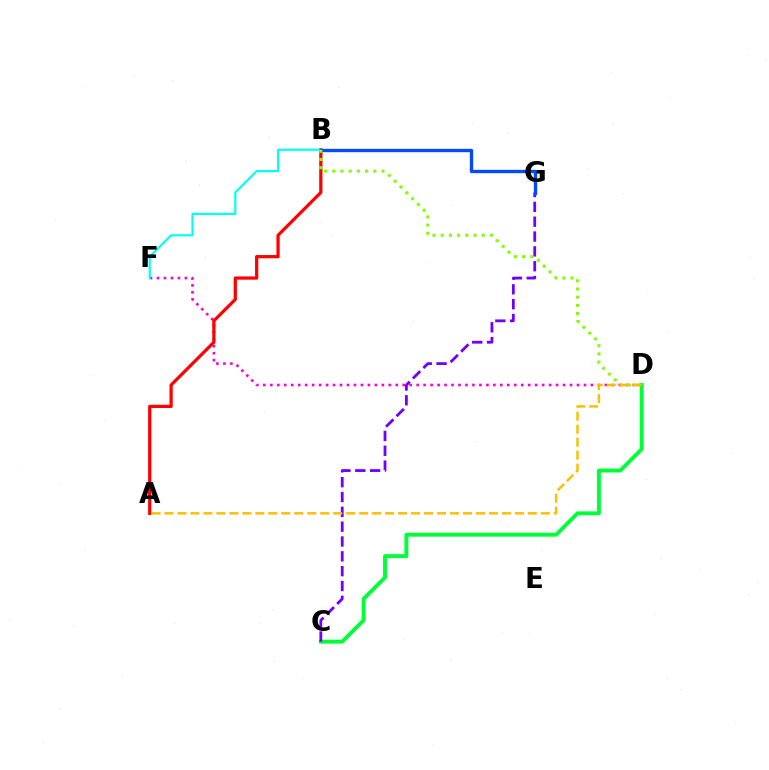{('D', 'F'): [{'color': '#ff00cf', 'line_style': 'dotted', 'thickness': 1.89}], ('C', 'D'): [{'color': '#00ff39', 'line_style': 'solid', 'thickness': 2.82}], ('A', 'B'): [{'color': '#ff0000', 'line_style': 'solid', 'thickness': 2.33}], ('B', 'F'): [{'color': '#00fff6', 'line_style': 'solid', 'thickness': 1.56}], ('C', 'G'): [{'color': '#7200ff', 'line_style': 'dashed', 'thickness': 2.02}], ('B', 'G'): [{'color': '#004bff', 'line_style': 'solid', 'thickness': 2.4}], ('B', 'D'): [{'color': '#84ff00', 'line_style': 'dotted', 'thickness': 2.23}], ('A', 'D'): [{'color': '#ffbd00', 'line_style': 'dashed', 'thickness': 1.76}]}